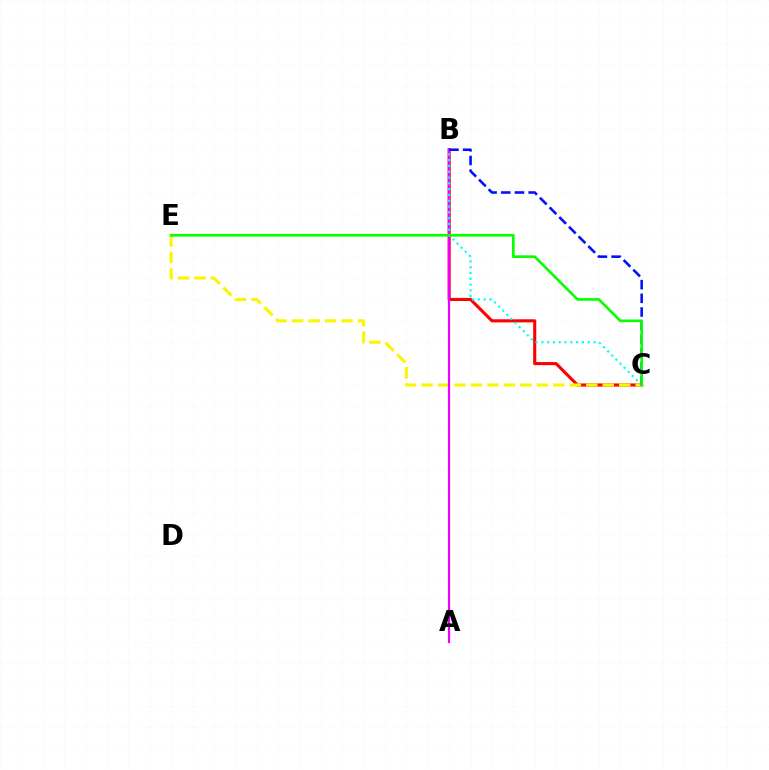{('B', 'C'): [{'color': '#ff0000', 'line_style': 'solid', 'thickness': 2.23}, {'color': '#00fff6', 'line_style': 'dotted', 'thickness': 1.57}, {'color': '#0010ff', 'line_style': 'dashed', 'thickness': 1.86}], ('C', 'E'): [{'color': '#fcf500', 'line_style': 'dashed', 'thickness': 2.24}, {'color': '#08ff00', 'line_style': 'solid', 'thickness': 1.92}], ('A', 'B'): [{'color': '#ee00ff', 'line_style': 'solid', 'thickness': 1.58}]}